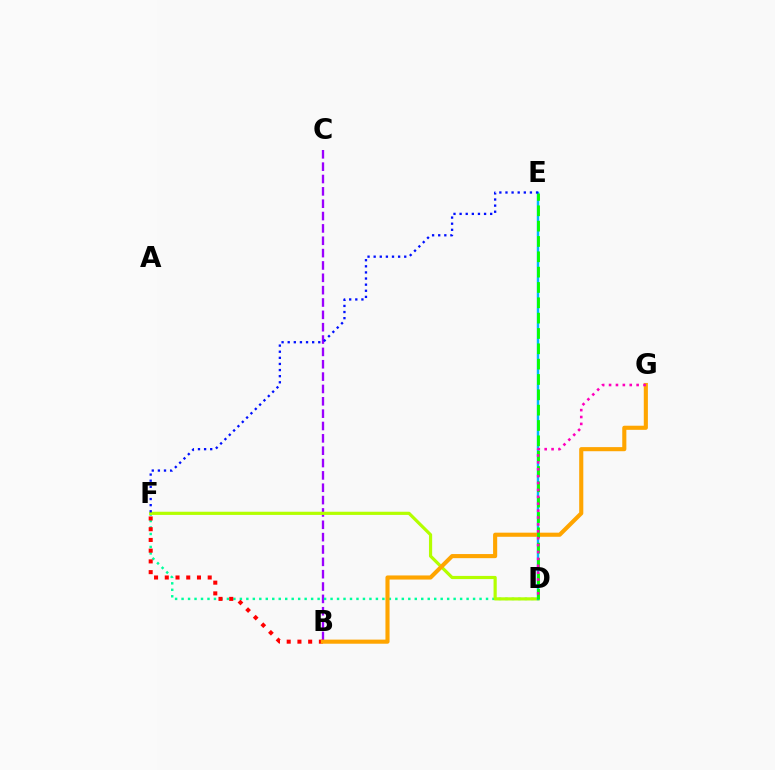{('B', 'C'): [{'color': '#9b00ff', 'line_style': 'dashed', 'thickness': 1.68}], ('D', 'F'): [{'color': '#00ff9d', 'line_style': 'dotted', 'thickness': 1.76}, {'color': '#b3ff00', 'line_style': 'solid', 'thickness': 2.29}], ('D', 'E'): [{'color': '#00b5ff', 'line_style': 'solid', 'thickness': 1.75}, {'color': '#08ff00', 'line_style': 'dashed', 'thickness': 2.08}], ('B', 'F'): [{'color': '#ff0000', 'line_style': 'dotted', 'thickness': 2.92}], ('B', 'G'): [{'color': '#ffa500', 'line_style': 'solid', 'thickness': 2.96}], ('D', 'G'): [{'color': '#ff00bd', 'line_style': 'dotted', 'thickness': 1.87}], ('E', 'F'): [{'color': '#0010ff', 'line_style': 'dotted', 'thickness': 1.66}]}